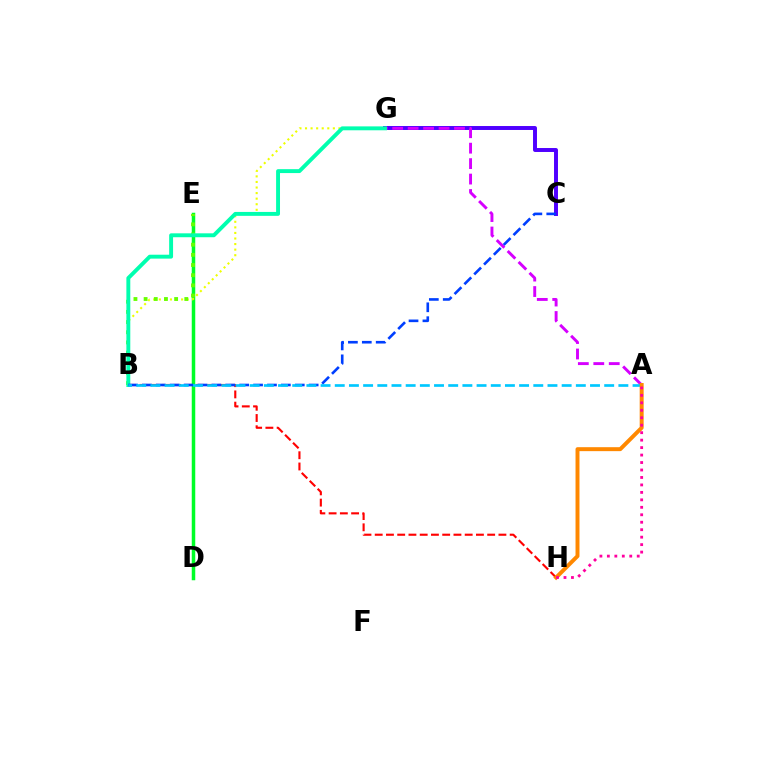{('B', 'H'): [{'color': '#ff0000', 'line_style': 'dashed', 'thickness': 1.53}], ('D', 'E'): [{'color': '#00ff27', 'line_style': 'solid', 'thickness': 2.52}], ('B', 'G'): [{'color': '#eeff00', 'line_style': 'dotted', 'thickness': 1.51}, {'color': '#00ffaf', 'line_style': 'solid', 'thickness': 2.81}], ('C', 'G'): [{'color': '#4f00ff', 'line_style': 'solid', 'thickness': 2.85}], ('A', 'G'): [{'color': '#d600ff', 'line_style': 'dashed', 'thickness': 2.1}], ('B', 'E'): [{'color': '#66ff00', 'line_style': 'dotted', 'thickness': 2.76}], ('B', 'C'): [{'color': '#003fff', 'line_style': 'dashed', 'thickness': 1.89}], ('A', 'B'): [{'color': '#00c7ff', 'line_style': 'dashed', 'thickness': 1.93}], ('A', 'H'): [{'color': '#ff8800', 'line_style': 'solid', 'thickness': 2.85}, {'color': '#ff00a0', 'line_style': 'dotted', 'thickness': 2.03}]}